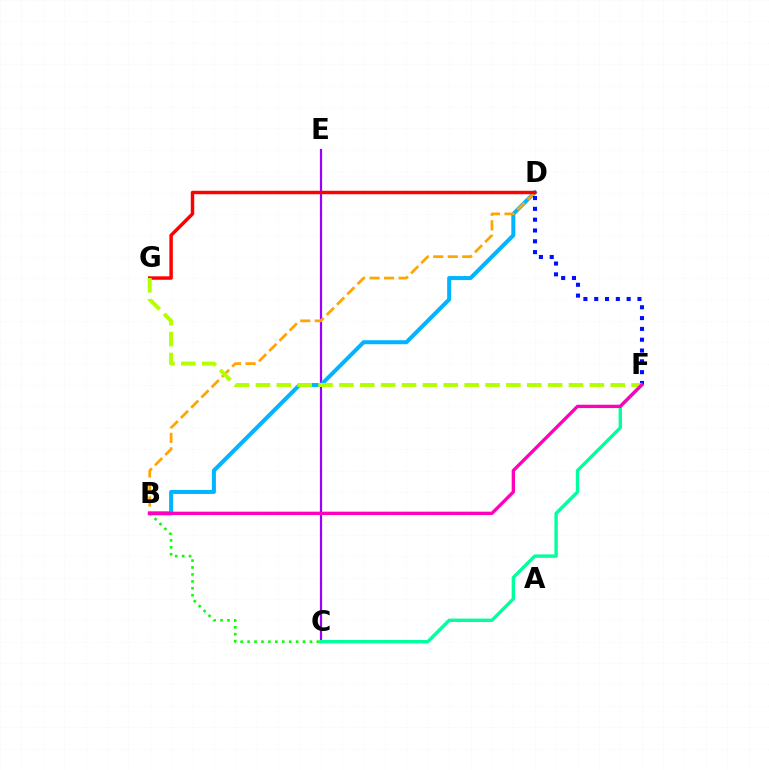{('C', 'E'): [{'color': '#9b00ff', 'line_style': 'solid', 'thickness': 1.59}], ('B', 'C'): [{'color': '#08ff00', 'line_style': 'dotted', 'thickness': 1.88}], ('B', 'D'): [{'color': '#00b5ff', 'line_style': 'solid', 'thickness': 2.89}, {'color': '#ffa500', 'line_style': 'dashed', 'thickness': 1.97}], ('D', 'G'): [{'color': '#ff0000', 'line_style': 'solid', 'thickness': 2.49}], ('D', 'F'): [{'color': '#0010ff', 'line_style': 'dotted', 'thickness': 2.94}], ('C', 'F'): [{'color': '#00ff9d', 'line_style': 'solid', 'thickness': 2.41}], ('F', 'G'): [{'color': '#b3ff00', 'line_style': 'dashed', 'thickness': 2.84}], ('B', 'F'): [{'color': '#ff00bd', 'line_style': 'solid', 'thickness': 2.39}]}